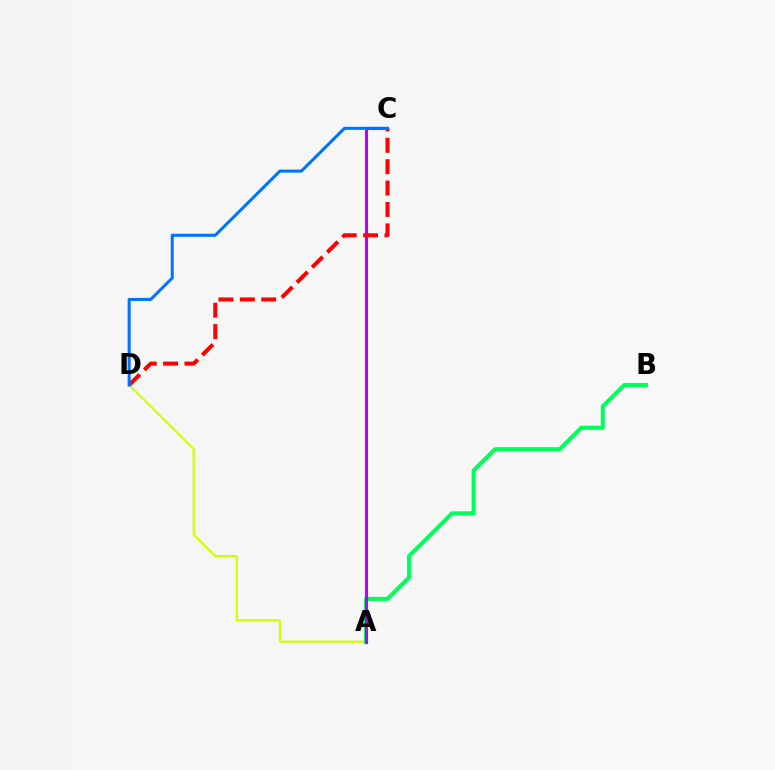{('A', 'D'): [{'color': '#d1ff00', 'line_style': 'solid', 'thickness': 1.58}], ('A', 'B'): [{'color': '#00ff5c', 'line_style': 'solid', 'thickness': 2.92}], ('A', 'C'): [{'color': '#b900ff', 'line_style': 'solid', 'thickness': 2.21}], ('C', 'D'): [{'color': '#ff0000', 'line_style': 'dashed', 'thickness': 2.91}, {'color': '#0074ff', 'line_style': 'solid', 'thickness': 2.19}]}